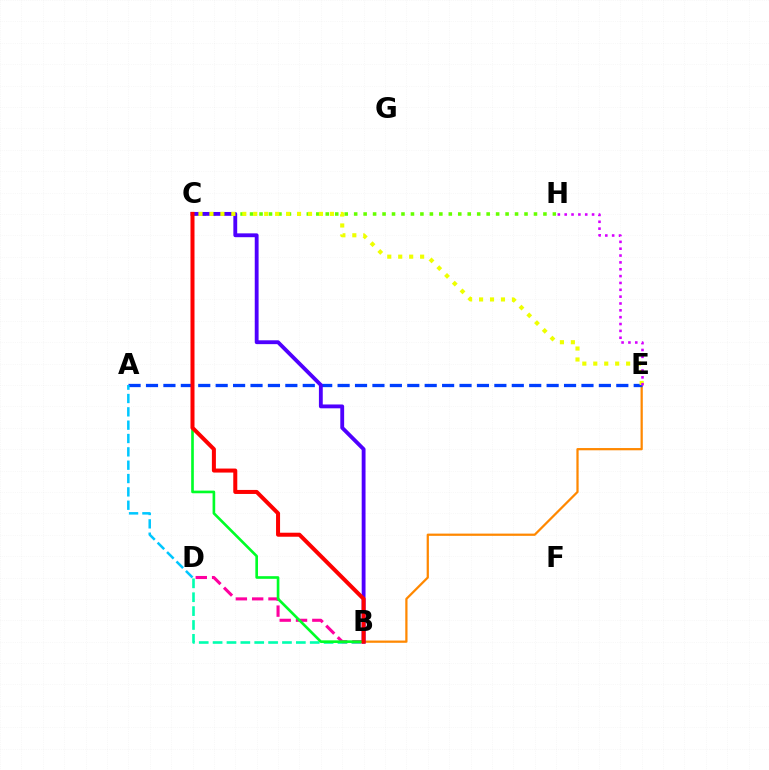{('C', 'H'): [{'color': '#66ff00', 'line_style': 'dotted', 'thickness': 2.57}], ('B', 'E'): [{'color': '#ff8800', 'line_style': 'solid', 'thickness': 1.61}], ('B', 'D'): [{'color': '#00ffaf', 'line_style': 'dashed', 'thickness': 1.88}, {'color': '#ff00a0', 'line_style': 'dashed', 'thickness': 2.22}], ('A', 'E'): [{'color': '#003fff', 'line_style': 'dashed', 'thickness': 2.37}], ('B', 'C'): [{'color': '#4f00ff', 'line_style': 'solid', 'thickness': 2.77}, {'color': '#00ff27', 'line_style': 'solid', 'thickness': 1.9}, {'color': '#ff0000', 'line_style': 'solid', 'thickness': 2.89}], ('A', 'D'): [{'color': '#00c7ff', 'line_style': 'dashed', 'thickness': 1.81}], ('C', 'E'): [{'color': '#eeff00', 'line_style': 'dotted', 'thickness': 2.98}], ('E', 'H'): [{'color': '#d600ff', 'line_style': 'dotted', 'thickness': 1.86}]}